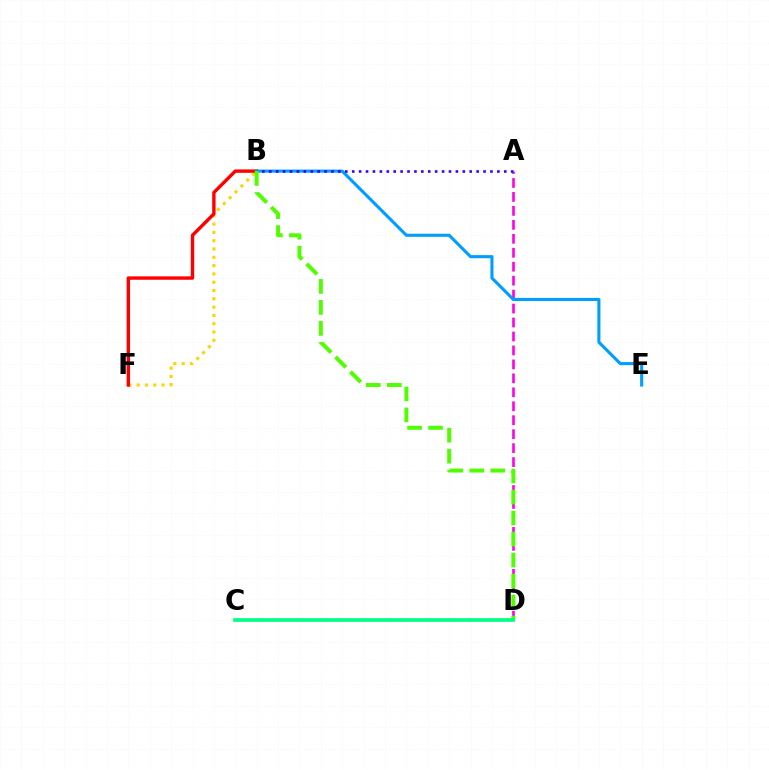{('A', 'D'): [{'color': '#ff00ed', 'line_style': 'dashed', 'thickness': 1.9}], ('B', 'F'): [{'color': '#ffd500', 'line_style': 'dotted', 'thickness': 2.25}, {'color': '#ff0000', 'line_style': 'solid', 'thickness': 2.44}], ('B', 'E'): [{'color': '#009eff', 'line_style': 'solid', 'thickness': 2.23}], ('A', 'B'): [{'color': '#3700ff', 'line_style': 'dotted', 'thickness': 1.88}], ('B', 'D'): [{'color': '#4fff00', 'line_style': 'dashed', 'thickness': 2.85}], ('C', 'D'): [{'color': '#00ff86', 'line_style': 'solid', 'thickness': 2.64}]}